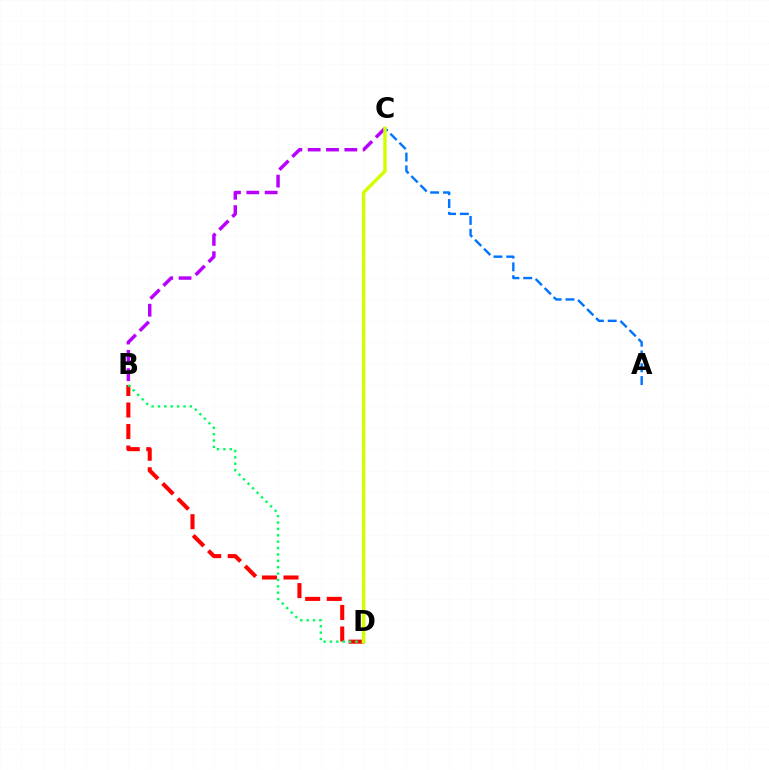{('A', 'C'): [{'color': '#0074ff', 'line_style': 'dashed', 'thickness': 1.74}], ('B', 'D'): [{'color': '#ff0000', 'line_style': 'dashed', 'thickness': 2.93}, {'color': '#00ff5c', 'line_style': 'dotted', 'thickness': 1.73}], ('B', 'C'): [{'color': '#b900ff', 'line_style': 'dashed', 'thickness': 2.49}], ('C', 'D'): [{'color': '#d1ff00', 'line_style': 'solid', 'thickness': 2.48}]}